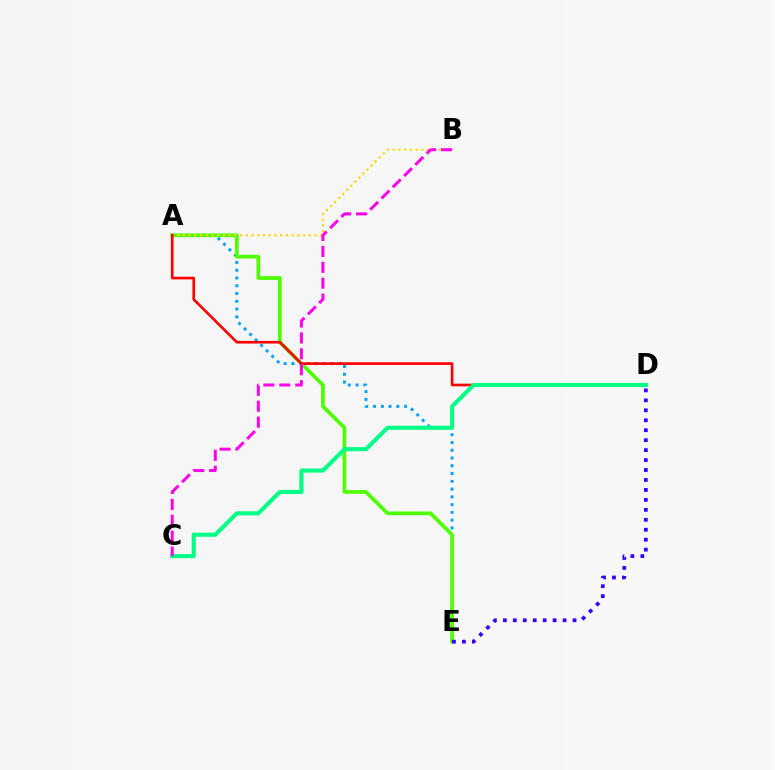{('A', 'E'): [{'color': '#009eff', 'line_style': 'dotted', 'thickness': 2.11}, {'color': '#4fff00', 'line_style': 'solid', 'thickness': 2.69}], ('A', 'B'): [{'color': '#ffd500', 'line_style': 'dotted', 'thickness': 1.56}], ('A', 'D'): [{'color': '#ff0000', 'line_style': 'solid', 'thickness': 1.91}], ('C', 'D'): [{'color': '#00ff86', 'line_style': 'solid', 'thickness': 2.94}], ('B', 'C'): [{'color': '#ff00ed', 'line_style': 'dashed', 'thickness': 2.16}], ('D', 'E'): [{'color': '#3700ff', 'line_style': 'dotted', 'thickness': 2.7}]}